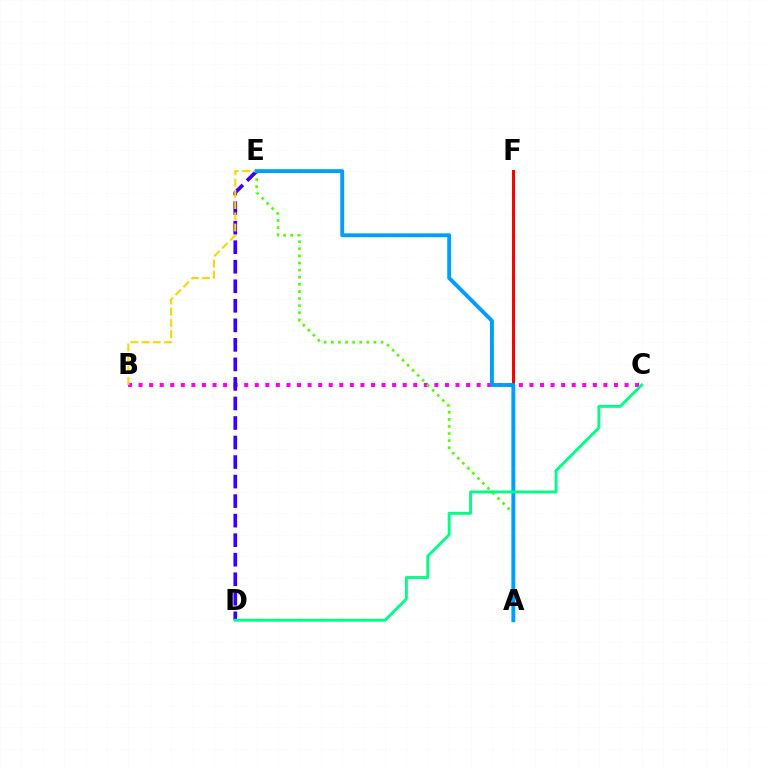{('B', 'C'): [{'color': '#ff00ed', 'line_style': 'dotted', 'thickness': 2.87}], ('A', 'E'): [{'color': '#4fff00', 'line_style': 'dotted', 'thickness': 1.93}, {'color': '#009eff', 'line_style': 'solid', 'thickness': 2.79}], ('A', 'F'): [{'color': '#ff0000', 'line_style': 'solid', 'thickness': 2.17}], ('D', 'E'): [{'color': '#3700ff', 'line_style': 'dashed', 'thickness': 2.65}], ('B', 'E'): [{'color': '#ffd500', 'line_style': 'dashed', 'thickness': 1.52}], ('C', 'D'): [{'color': '#00ff86', 'line_style': 'solid', 'thickness': 2.08}]}